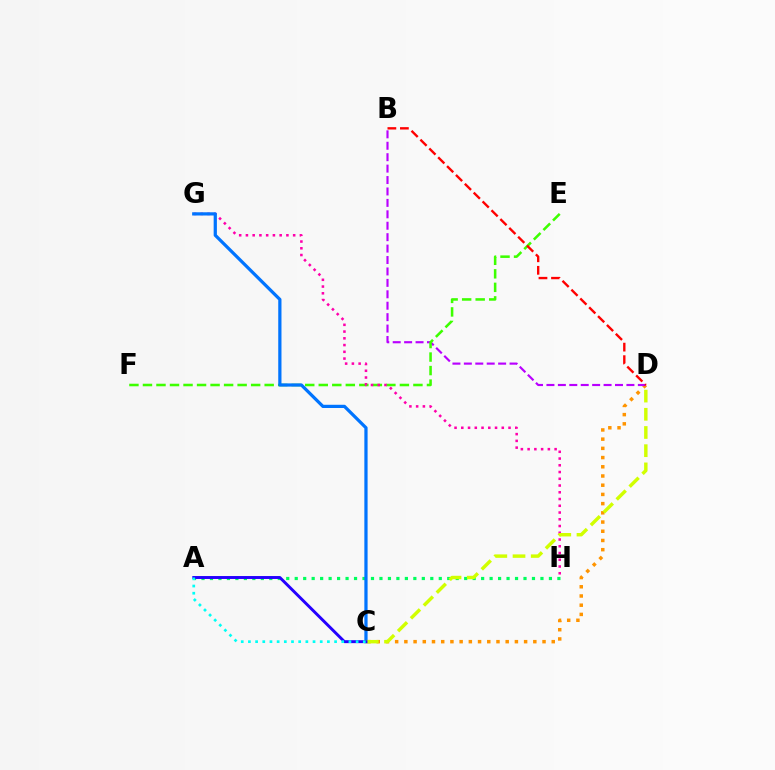{('C', 'D'): [{'color': '#ff9400', 'line_style': 'dotted', 'thickness': 2.5}, {'color': '#d1ff00', 'line_style': 'dashed', 'thickness': 2.47}], ('B', 'D'): [{'color': '#b900ff', 'line_style': 'dashed', 'thickness': 1.55}, {'color': '#ff0000', 'line_style': 'dashed', 'thickness': 1.7}], ('E', 'F'): [{'color': '#3dff00', 'line_style': 'dashed', 'thickness': 1.84}], ('G', 'H'): [{'color': '#ff00ac', 'line_style': 'dotted', 'thickness': 1.83}], ('A', 'H'): [{'color': '#00ff5c', 'line_style': 'dotted', 'thickness': 2.3}], ('C', 'G'): [{'color': '#0074ff', 'line_style': 'solid', 'thickness': 2.33}], ('A', 'C'): [{'color': '#2500ff', 'line_style': 'solid', 'thickness': 2.11}, {'color': '#00fff6', 'line_style': 'dotted', 'thickness': 1.95}]}